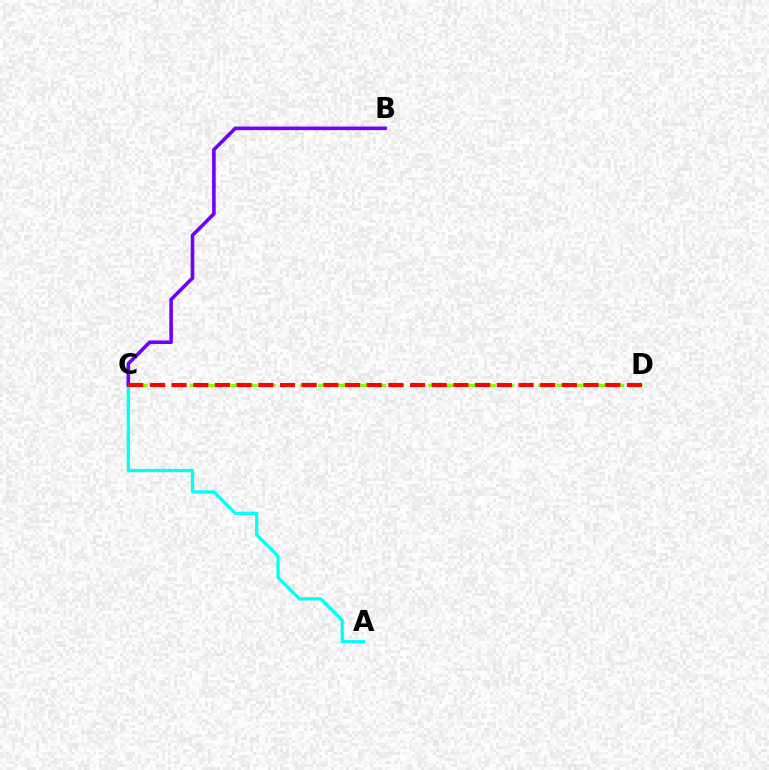{('A', 'C'): [{'color': '#00fff6', 'line_style': 'solid', 'thickness': 2.34}], ('B', 'C'): [{'color': '#7200ff', 'line_style': 'solid', 'thickness': 2.6}], ('C', 'D'): [{'color': '#84ff00', 'line_style': 'dashed', 'thickness': 2.49}, {'color': '#ff0000', 'line_style': 'dashed', 'thickness': 2.95}]}